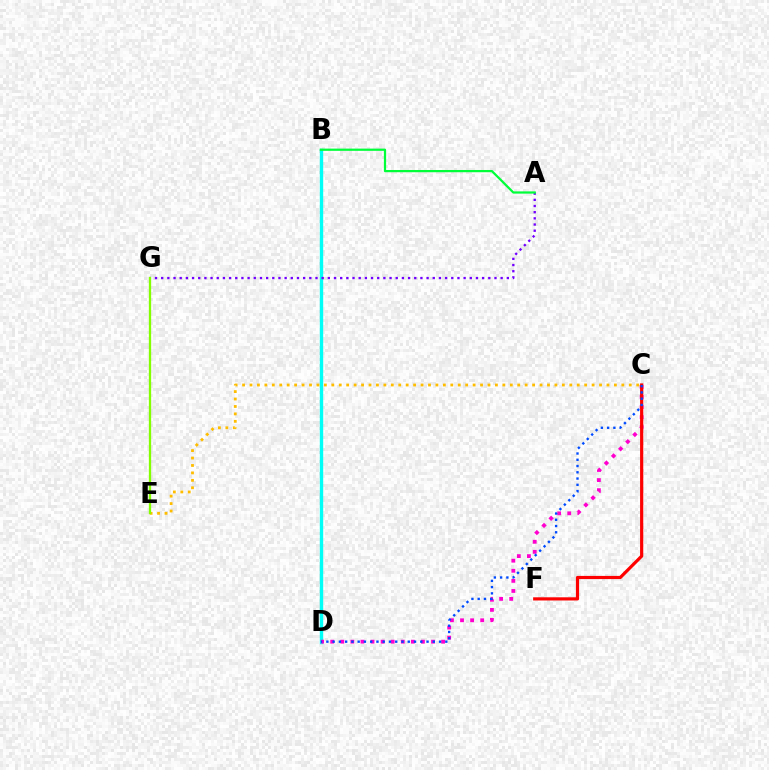{('B', 'D'): [{'color': '#00fff6', 'line_style': 'solid', 'thickness': 2.43}], ('C', 'D'): [{'color': '#ff00cf', 'line_style': 'dotted', 'thickness': 2.74}, {'color': '#004bff', 'line_style': 'dotted', 'thickness': 1.7}], ('C', 'E'): [{'color': '#ffbd00', 'line_style': 'dotted', 'thickness': 2.02}], ('C', 'F'): [{'color': '#ff0000', 'line_style': 'solid', 'thickness': 2.29}], ('A', 'G'): [{'color': '#7200ff', 'line_style': 'dotted', 'thickness': 1.68}], ('A', 'B'): [{'color': '#00ff39', 'line_style': 'solid', 'thickness': 1.61}], ('E', 'G'): [{'color': '#84ff00', 'line_style': 'solid', 'thickness': 1.65}]}